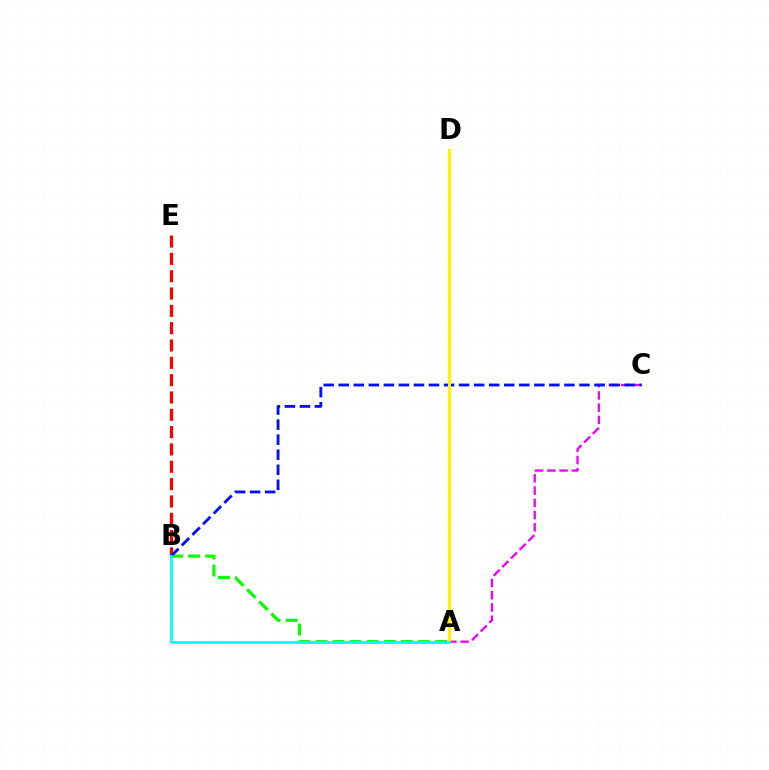{('B', 'E'): [{'color': '#ff0000', 'line_style': 'dashed', 'thickness': 2.35}], ('A', 'C'): [{'color': '#ee00ff', 'line_style': 'dashed', 'thickness': 1.66}], ('A', 'B'): [{'color': '#08ff00', 'line_style': 'dashed', 'thickness': 2.32}, {'color': '#00fff6', 'line_style': 'solid', 'thickness': 1.97}], ('B', 'C'): [{'color': '#0010ff', 'line_style': 'dashed', 'thickness': 2.04}], ('A', 'D'): [{'color': '#fcf500', 'line_style': 'solid', 'thickness': 2.16}]}